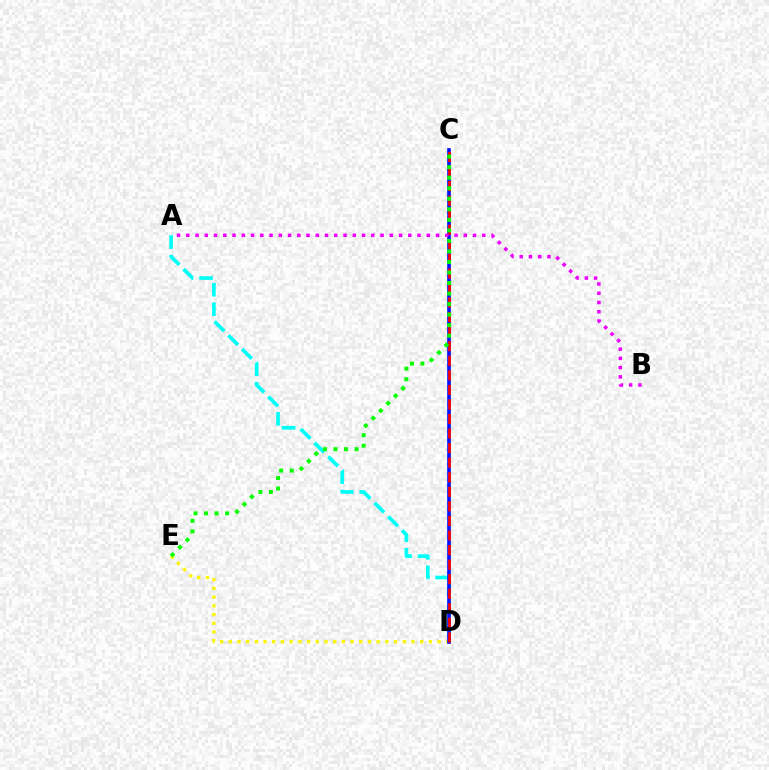{('A', 'D'): [{'color': '#00fff6', 'line_style': 'dashed', 'thickness': 2.64}], ('D', 'E'): [{'color': '#fcf500', 'line_style': 'dotted', 'thickness': 2.36}], ('C', 'D'): [{'color': '#0010ff', 'line_style': 'solid', 'thickness': 2.6}, {'color': '#ff0000', 'line_style': 'dashed', 'thickness': 1.98}], ('C', 'E'): [{'color': '#08ff00', 'line_style': 'dotted', 'thickness': 2.86}], ('A', 'B'): [{'color': '#ee00ff', 'line_style': 'dotted', 'thickness': 2.51}]}